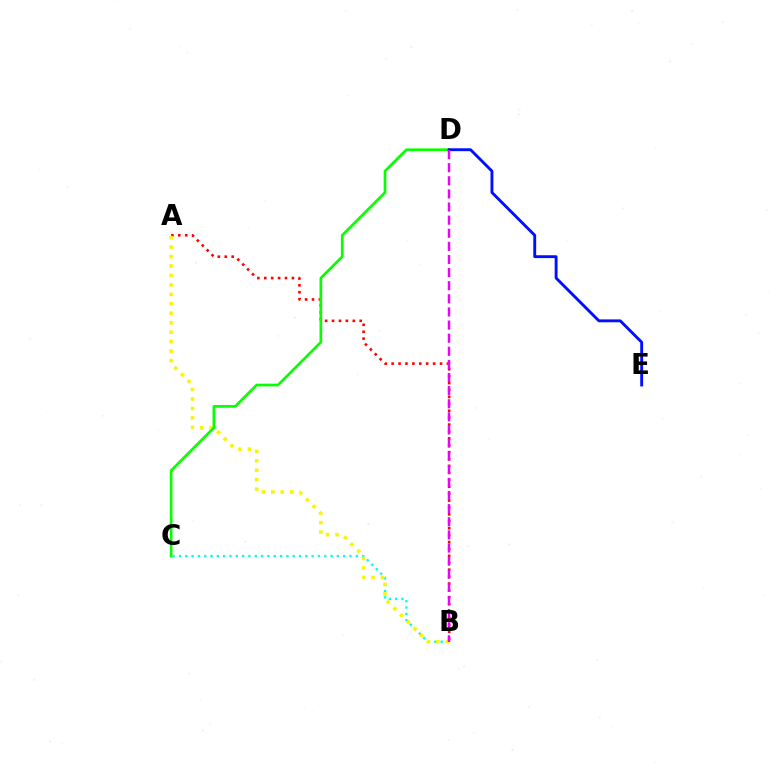{('B', 'C'): [{'color': '#00fff6', 'line_style': 'dotted', 'thickness': 1.72}], ('A', 'B'): [{'color': '#ff0000', 'line_style': 'dotted', 'thickness': 1.88}, {'color': '#fcf500', 'line_style': 'dotted', 'thickness': 2.57}], ('C', 'D'): [{'color': '#08ff00', 'line_style': 'solid', 'thickness': 1.93}], ('D', 'E'): [{'color': '#0010ff', 'line_style': 'solid', 'thickness': 2.07}], ('B', 'D'): [{'color': '#ee00ff', 'line_style': 'dashed', 'thickness': 1.78}]}